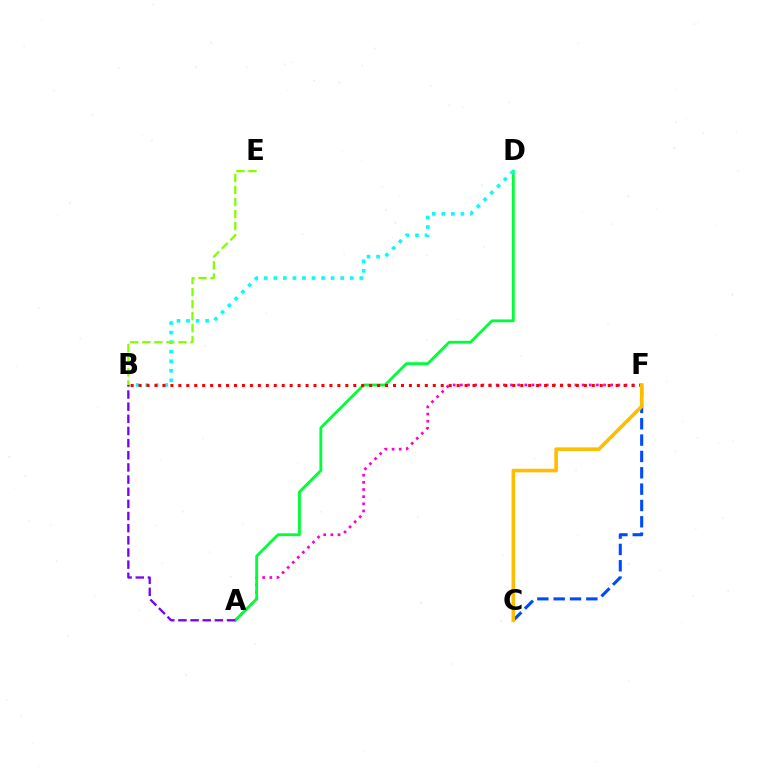{('C', 'F'): [{'color': '#004bff', 'line_style': 'dashed', 'thickness': 2.22}, {'color': '#ffbd00', 'line_style': 'solid', 'thickness': 2.6}], ('A', 'F'): [{'color': '#ff00cf', 'line_style': 'dotted', 'thickness': 1.95}], ('A', 'D'): [{'color': '#00ff39', 'line_style': 'solid', 'thickness': 2.03}], ('B', 'D'): [{'color': '#00fff6', 'line_style': 'dotted', 'thickness': 2.59}], ('B', 'F'): [{'color': '#ff0000', 'line_style': 'dotted', 'thickness': 2.16}], ('A', 'B'): [{'color': '#7200ff', 'line_style': 'dashed', 'thickness': 1.65}], ('B', 'E'): [{'color': '#84ff00', 'line_style': 'dashed', 'thickness': 1.63}]}